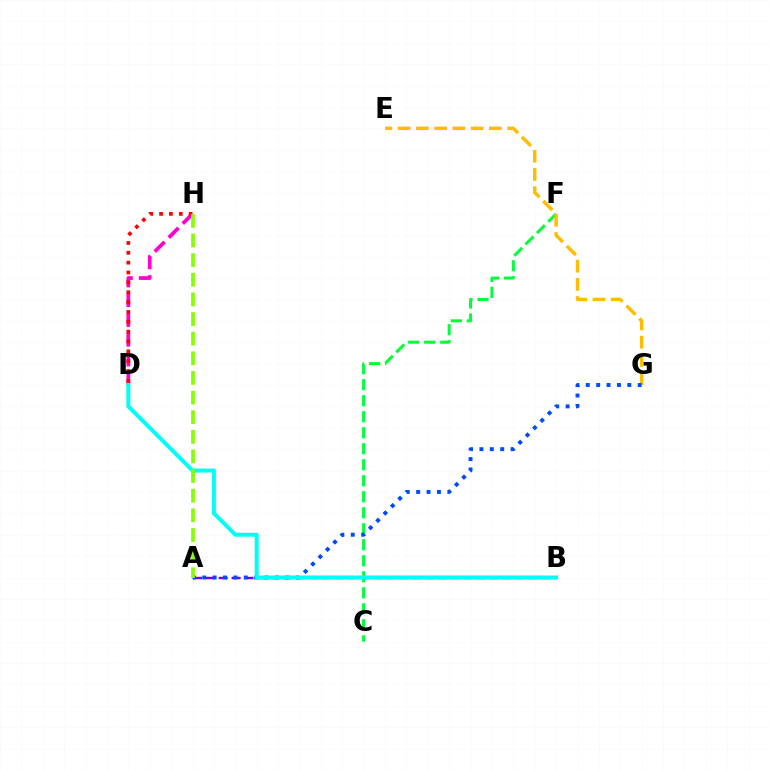{('D', 'H'): [{'color': '#ff00cf', 'line_style': 'dashed', 'thickness': 2.68}, {'color': '#ff0000', 'line_style': 'dotted', 'thickness': 2.68}], ('A', 'B'): [{'color': '#7200ff', 'line_style': 'dashed', 'thickness': 1.75}], ('C', 'F'): [{'color': '#00ff39', 'line_style': 'dashed', 'thickness': 2.17}], ('E', 'G'): [{'color': '#ffbd00', 'line_style': 'dashed', 'thickness': 2.48}], ('A', 'G'): [{'color': '#004bff', 'line_style': 'dotted', 'thickness': 2.82}], ('B', 'D'): [{'color': '#00fff6', 'line_style': 'solid', 'thickness': 2.88}], ('A', 'H'): [{'color': '#84ff00', 'line_style': 'dashed', 'thickness': 2.67}]}